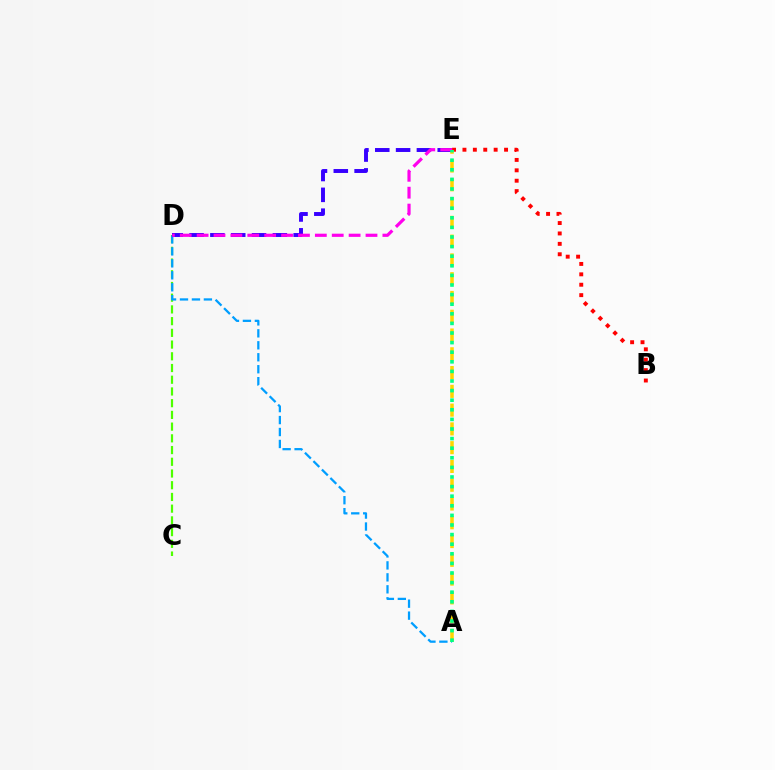{('B', 'E'): [{'color': '#ff0000', 'line_style': 'dotted', 'thickness': 2.83}], ('C', 'D'): [{'color': '#4fff00', 'line_style': 'dashed', 'thickness': 1.59}], ('A', 'E'): [{'color': '#ffd500', 'line_style': 'dashed', 'thickness': 2.55}, {'color': '#00ff86', 'line_style': 'dotted', 'thickness': 2.61}], ('A', 'D'): [{'color': '#009eff', 'line_style': 'dashed', 'thickness': 1.62}], ('D', 'E'): [{'color': '#3700ff', 'line_style': 'dashed', 'thickness': 2.83}, {'color': '#ff00ed', 'line_style': 'dashed', 'thickness': 2.29}]}